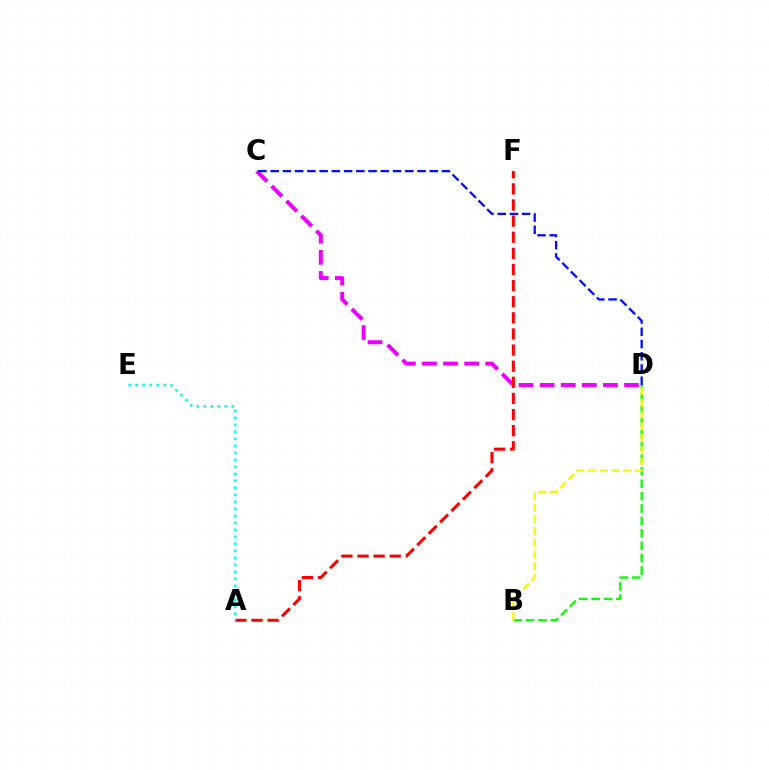{('B', 'D'): [{'color': '#08ff00', 'line_style': 'dashed', 'thickness': 1.68}, {'color': '#fcf500', 'line_style': 'dashed', 'thickness': 1.59}], ('C', 'D'): [{'color': '#ee00ff', 'line_style': 'dashed', 'thickness': 2.87}, {'color': '#0010ff', 'line_style': 'dashed', 'thickness': 1.66}], ('A', 'F'): [{'color': '#ff0000', 'line_style': 'dashed', 'thickness': 2.19}], ('A', 'E'): [{'color': '#00fff6', 'line_style': 'dotted', 'thickness': 1.9}]}